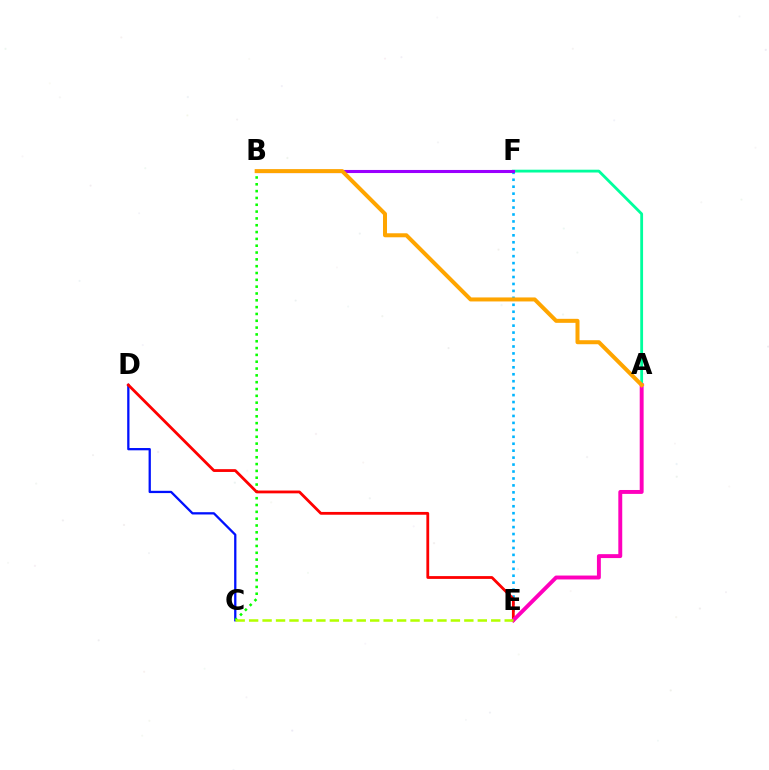{('C', 'D'): [{'color': '#0010ff', 'line_style': 'solid', 'thickness': 1.64}], ('E', 'F'): [{'color': '#00b5ff', 'line_style': 'dotted', 'thickness': 1.89}], ('A', 'F'): [{'color': '#00ff9d', 'line_style': 'solid', 'thickness': 2.02}], ('B', 'F'): [{'color': '#9b00ff', 'line_style': 'solid', 'thickness': 2.22}], ('B', 'C'): [{'color': '#08ff00', 'line_style': 'dotted', 'thickness': 1.85}], ('D', 'E'): [{'color': '#ff0000', 'line_style': 'solid', 'thickness': 2.01}], ('A', 'E'): [{'color': '#ff00bd', 'line_style': 'solid', 'thickness': 2.82}], ('A', 'B'): [{'color': '#ffa500', 'line_style': 'solid', 'thickness': 2.89}], ('C', 'E'): [{'color': '#b3ff00', 'line_style': 'dashed', 'thickness': 1.83}]}